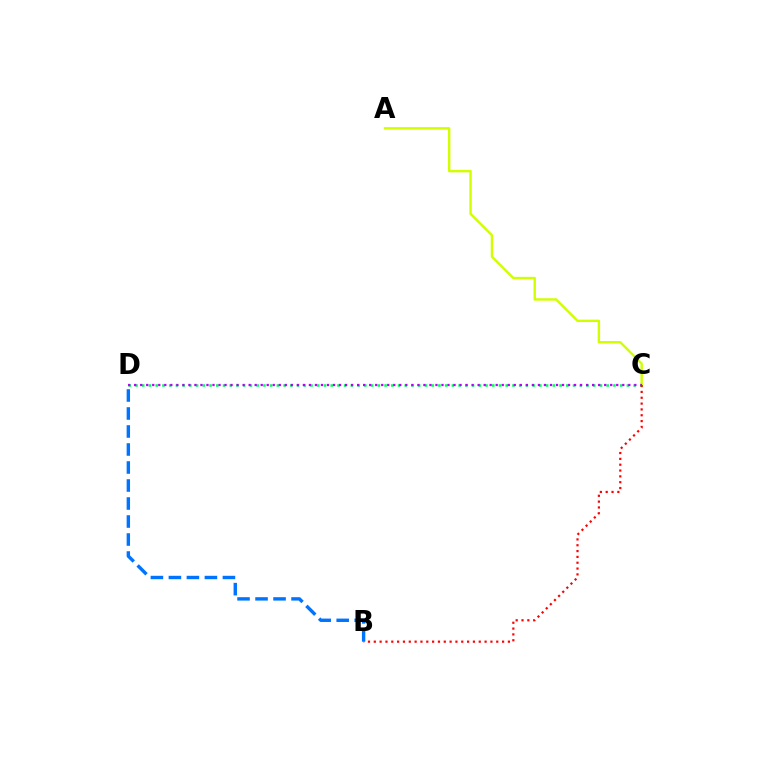{('C', 'D'): [{'color': '#00ff5c', 'line_style': 'dotted', 'thickness': 1.83}, {'color': '#b900ff', 'line_style': 'dotted', 'thickness': 1.64}], ('A', 'C'): [{'color': '#d1ff00', 'line_style': 'solid', 'thickness': 1.74}], ('B', 'C'): [{'color': '#ff0000', 'line_style': 'dotted', 'thickness': 1.58}], ('B', 'D'): [{'color': '#0074ff', 'line_style': 'dashed', 'thickness': 2.45}]}